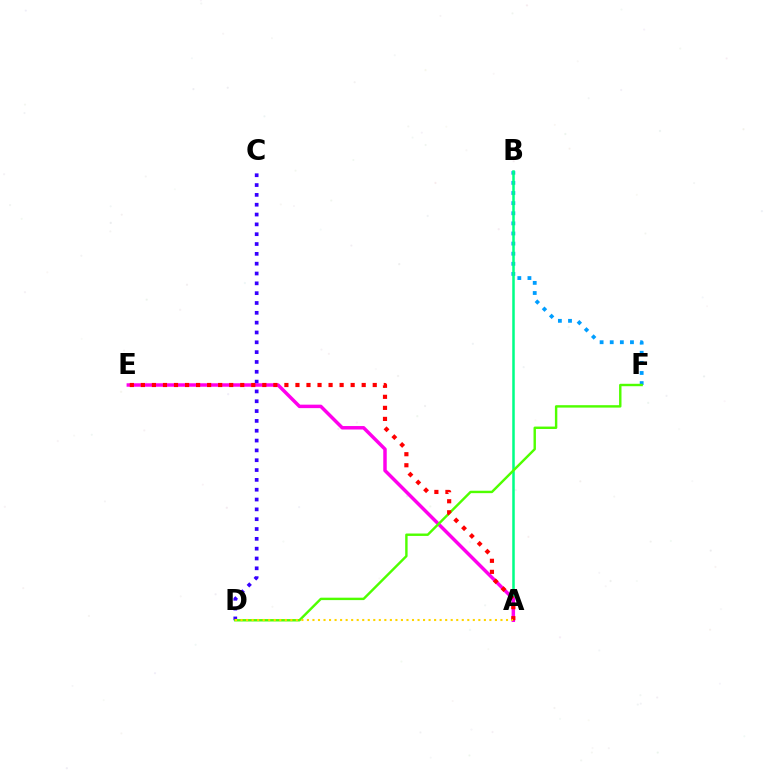{('B', 'F'): [{'color': '#009eff', 'line_style': 'dotted', 'thickness': 2.75}], ('C', 'D'): [{'color': '#3700ff', 'line_style': 'dotted', 'thickness': 2.67}], ('A', 'B'): [{'color': '#00ff86', 'line_style': 'solid', 'thickness': 1.81}], ('A', 'E'): [{'color': '#ff00ed', 'line_style': 'solid', 'thickness': 2.5}, {'color': '#ff0000', 'line_style': 'dotted', 'thickness': 3.0}], ('D', 'F'): [{'color': '#4fff00', 'line_style': 'solid', 'thickness': 1.74}], ('A', 'D'): [{'color': '#ffd500', 'line_style': 'dotted', 'thickness': 1.5}]}